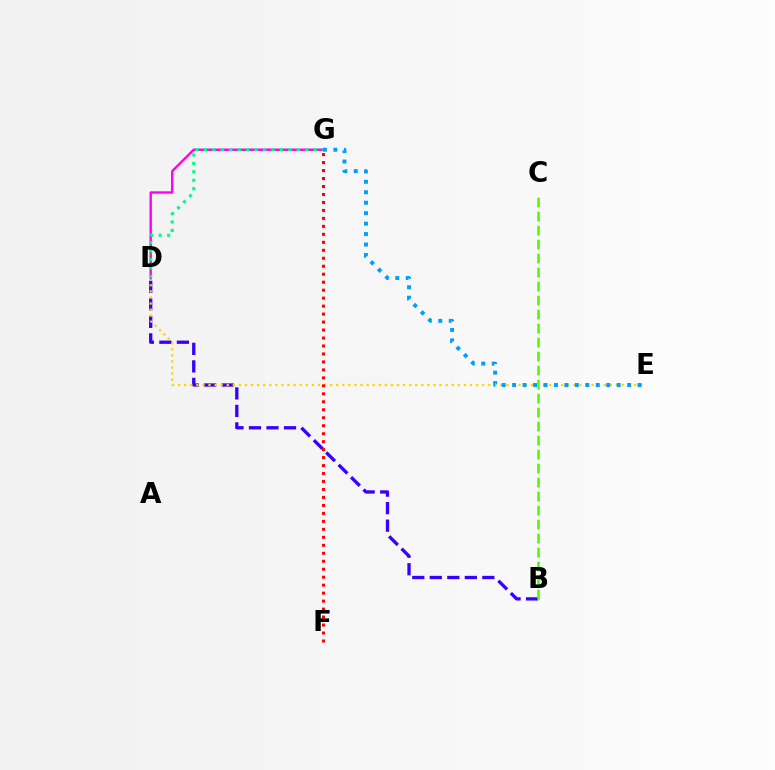{('B', 'D'): [{'color': '#3700ff', 'line_style': 'dashed', 'thickness': 2.38}], ('D', 'E'): [{'color': '#ffd500', 'line_style': 'dotted', 'thickness': 1.65}], ('D', 'G'): [{'color': '#ff00ed', 'line_style': 'solid', 'thickness': 1.71}, {'color': '#00ff86', 'line_style': 'dotted', 'thickness': 2.29}], ('F', 'G'): [{'color': '#ff0000', 'line_style': 'dotted', 'thickness': 2.17}], ('E', 'G'): [{'color': '#009eff', 'line_style': 'dotted', 'thickness': 2.84}], ('B', 'C'): [{'color': '#4fff00', 'line_style': 'dashed', 'thickness': 1.9}]}